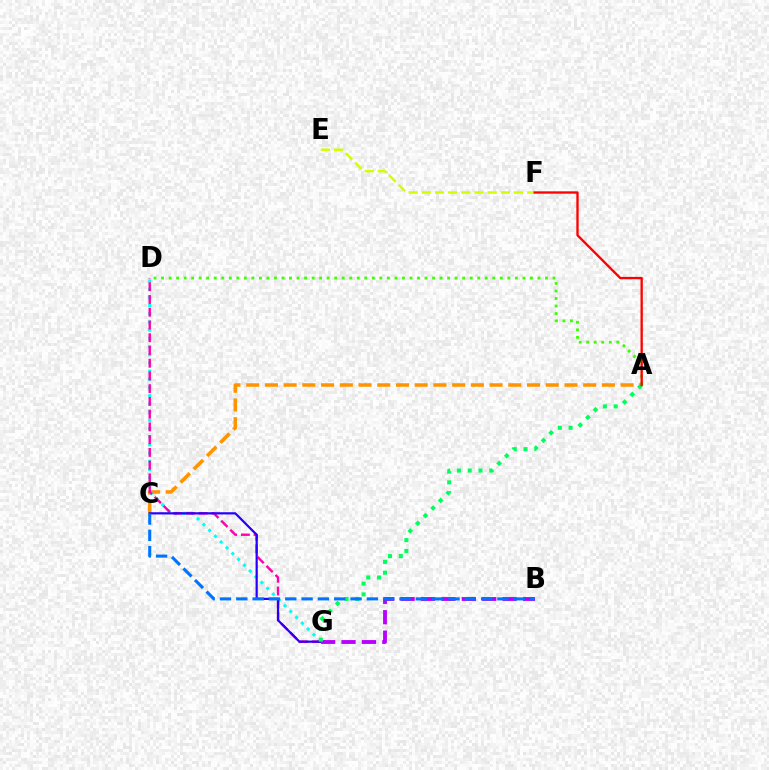{('A', 'C'): [{'color': '#ff9400', 'line_style': 'dashed', 'thickness': 2.54}], ('D', 'G'): [{'color': '#00fff6', 'line_style': 'dotted', 'thickness': 2.23}, {'color': '#ff00ac', 'line_style': 'dashed', 'thickness': 1.73}], ('C', 'G'): [{'color': '#2500ff', 'line_style': 'solid', 'thickness': 1.59}], ('E', 'F'): [{'color': '#d1ff00', 'line_style': 'dashed', 'thickness': 1.79}], ('B', 'G'): [{'color': '#b900ff', 'line_style': 'dashed', 'thickness': 2.77}], ('A', 'G'): [{'color': '#00ff5c', 'line_style': 'dotted', 'thickness': 2.93}], ('A', 'D'): [{'color': '#3dff00', 'line_style': 'dotted', 'thickness': 2.05}], ('B', 'C'): [{'color': '#0074ff', 'line_style': 'dashed', 'thickness': 2.22}], ('A', 'F'): [{'color': '#ff0000', 'line_style': 'solid', 'thickness': 1.68}]}